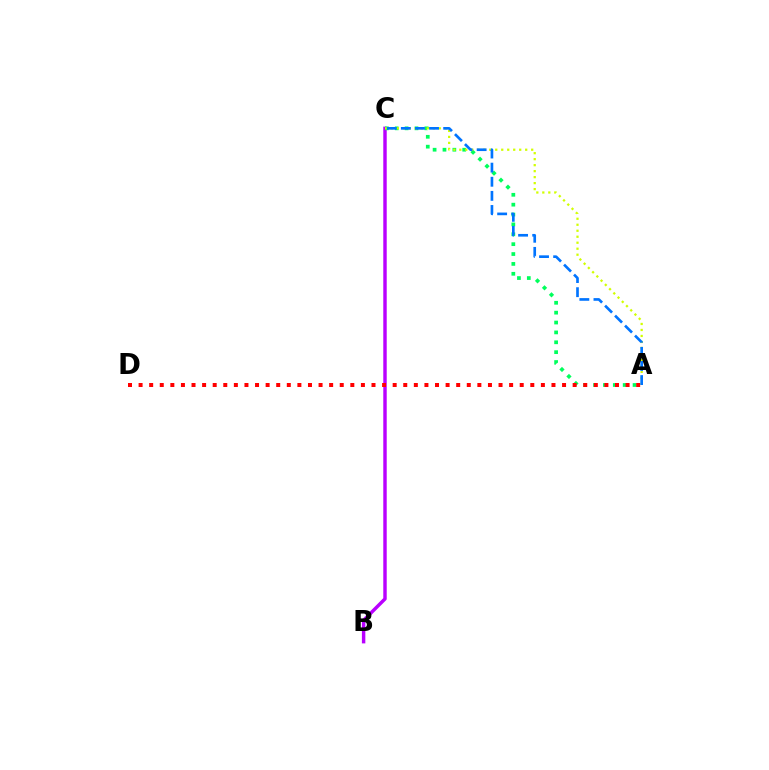{('B', 'C'): [{'color': '#b900ff', 'line_style': 'solid', 'thickness': 2.47}], ('A', 'C'): [{'color': '#00ff5c', 'line_style': 'dotted', 'thickness': 2.68}, {'color': '#d1ff00', 'line_style': 'dotted', 'thickness': 1.63}, {'color': '#0074ff', 'line_style': 'dashed', 'thickness': 1.92}], ('A', 'D'): [{'color': '#ff0000', 'line_style': 'dotted', 'thickness': 2.88}]}